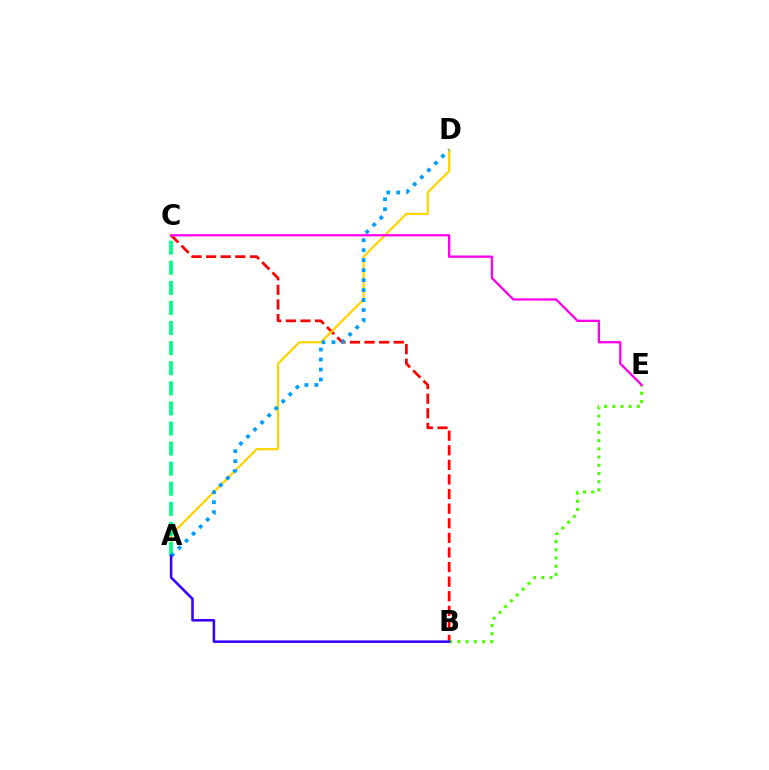{('B', 'C'): [{'color': '#ff0000', 'line_style': 'dashed', 'thickness': 1.98}], ('A', 'D'): [{'color': '#ffd500', 'line_style': 'solid', 'thickness': 1.62}, {'color': '#009eff', 'line_style': 'dotted', 'thickness': 2.71}], ('A', 'C'): [{'color': '#00ff86', 'line_style': 'dashed', 'thickness': 2.73}], ('B', 'E'): [{'color': '#4fff00', 'line_style': 'dotted', 'thickness': 2.23}], ('A', 'B'): [{'color': '#3700ff', 'line_style': 'solid', 'thickness': 1.84}], ('C', 'E'): [{'color': '#ff00ed', 'line_style': 'solid', 'thickness': 1.67}]}